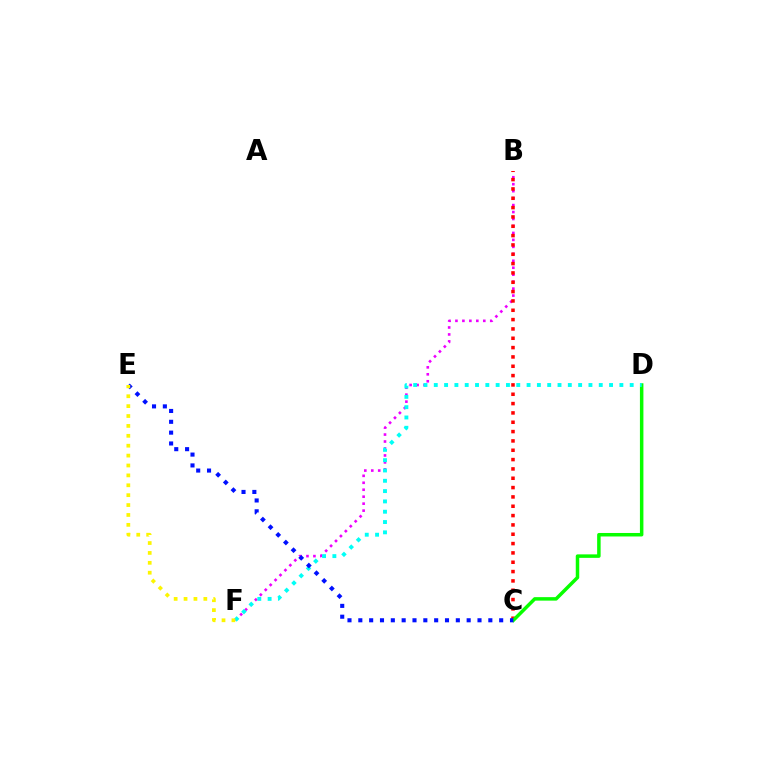{('B', 'F'): [{'color': '#ee00ff', 'line_style': 'dotted', 'thickness': 1.89}], ('B', 'C'): [{'color': '#ff0000', 'line_style': 'dotted', 'thickness': 2.54}], ('C', 'D'): [{'color': '#08ff00', 'line_style': 'solid', 'thickness': 2.51}], ('D', 'F'): [{'color': '#00fff6', 'line_style': 'dotted', 'thickness': 2.8}], ('C', 'E'): [{'color': '#0010ff', 'line_style': 'dotted', 'thickness': 2.94}], ('E', 'F'): [{'color': '#fcf500', 'line_style': 'dotted', 'thickness': 2.69}]}